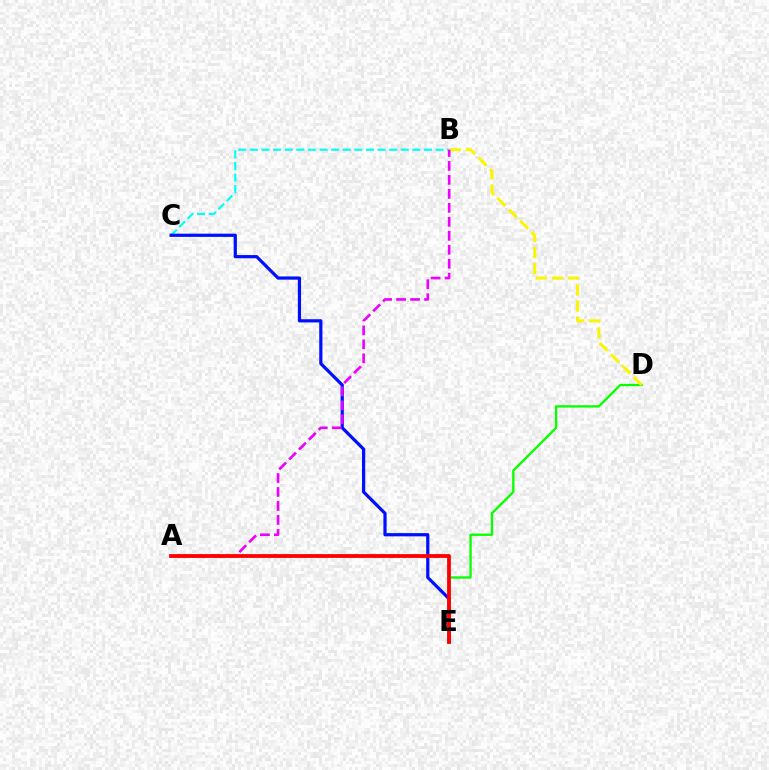{('D', 'E'): [{'color': '#08ff00', 'line_style': 'solid', 'thickness': 1.67}], ('B', 'C'): [{'color': '#00fff6', 'line_style': 'dashed', 'thickness': 1.58}], ('B', 'D'): [{'color': '#fcf500', 'line_style': 'dashed', 'thickness': 2.18}], ('C', 'E'): [{'color': '#0010ff', 'line_style': 'solid', 'thickness': 2.32}], ('A', 'B'): [{'color': '#ee00ff', 'line_style': 'dashed', 'thickness': 1.9}], ('A', 'E'): [{'color': '#ff0000', 'line_style': 'solid', 'thickness': 2.73}]}